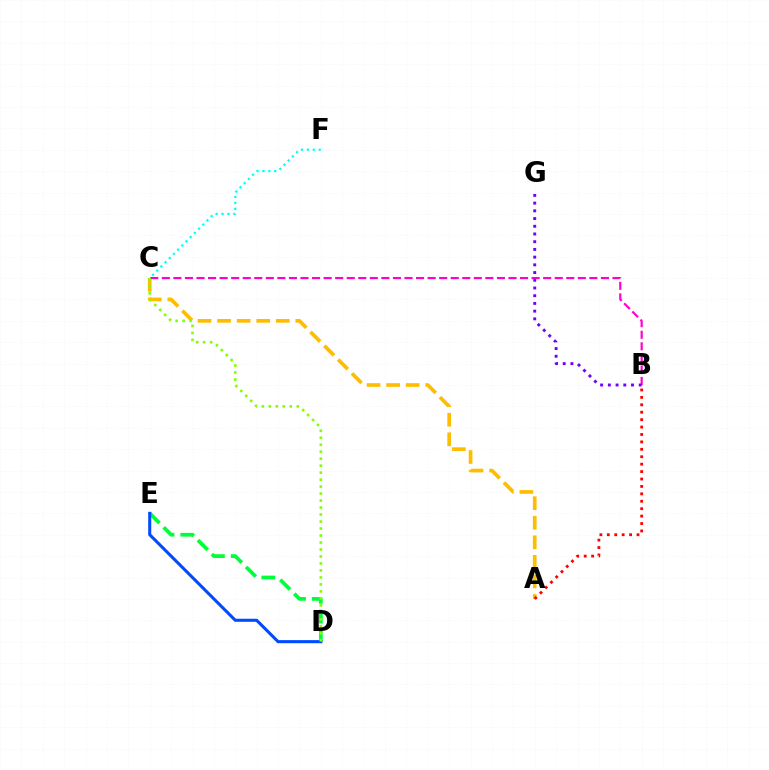{('A', 'C'): [{'color': '#ffbd00', 'line_style': 'dashed', 'thickness': 2.66}], ('D', 'E'): [{'color': '#00ff39', 'line_style': 'dashed', 'thickness': 2.68}, {'color': '#004bff', 'line_style': 'solid', 'thickness': 2.21}], ('A', 'B'): [{'color': '#ff0000', 'line_style': 'dotted', 'thickness': 2.02}], ('B', 'C'): [{'color': '#ff00cf', 'line_style': 'dashed', 'thickness': 1.57}], ('C', 'F'): [{'color': '#00fff6', 'line_style': 'dotted', 'thickness': 1.61}], ('B', 'G'): [{'color': '#7200ff', 'line_style': 'dotted', 'thickness': 2.1}], ('C', 'D'): [{'color': '#84ff00', 'line_style': 'dotted', 'thickness': 1.9}]}